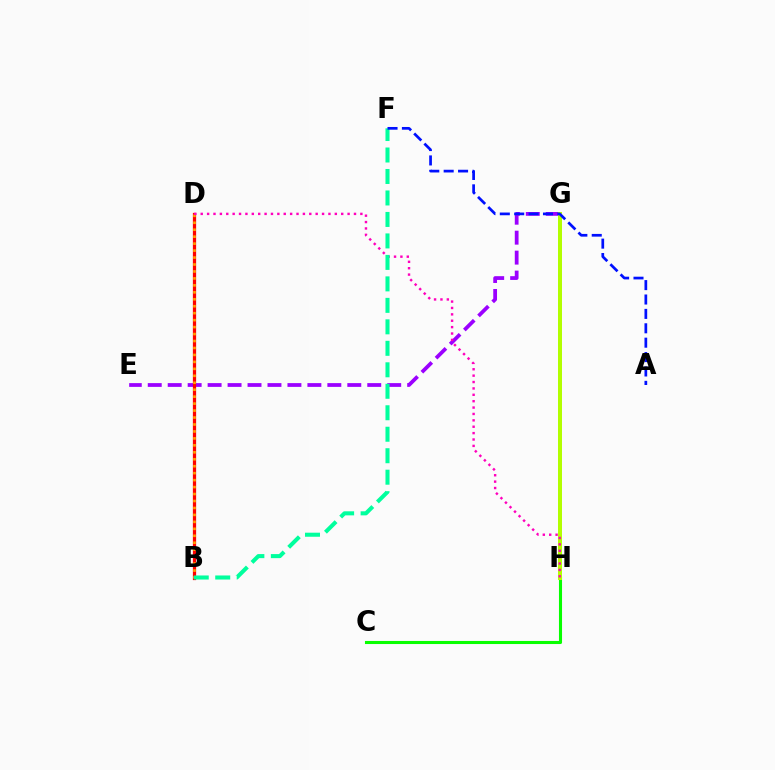{('G', 'H'): [{'color': '#00b5ff', 'line_style': 'dotted', 'thickness': 2.63}, {'color': '#b3ff00', 'line_style': 'solid', 'thickness': 2.86}], ('C', 'H'): [{'color': '#08ff00', 'line_style': 'solid', 'thickness': 2.22}], ('E', 'G'): [{'color': '#9b00ff', 'line_style': 'dashed', 'thickness': 2.71}], ('B', 'D'): [{'color': '#ff0000', 'line_style': 'solid', 'thickness': 2.33}, {'color': '#ffa500', 'line_style': 'dotted', 'thickness': 1.89}], ('D', 'H'): [{'color': '#ff00bd', 'line_style': 'dotted', 'thickness': 1.74}], ('B', 'F'): [{'color': '#00ff9d', 'line_style': 'dashed', 'thickness': 2.92}], ('A', 'F'): [{'color': '#0010ff', 'line_style': 'dashed', 'thickness': 1.96}]}